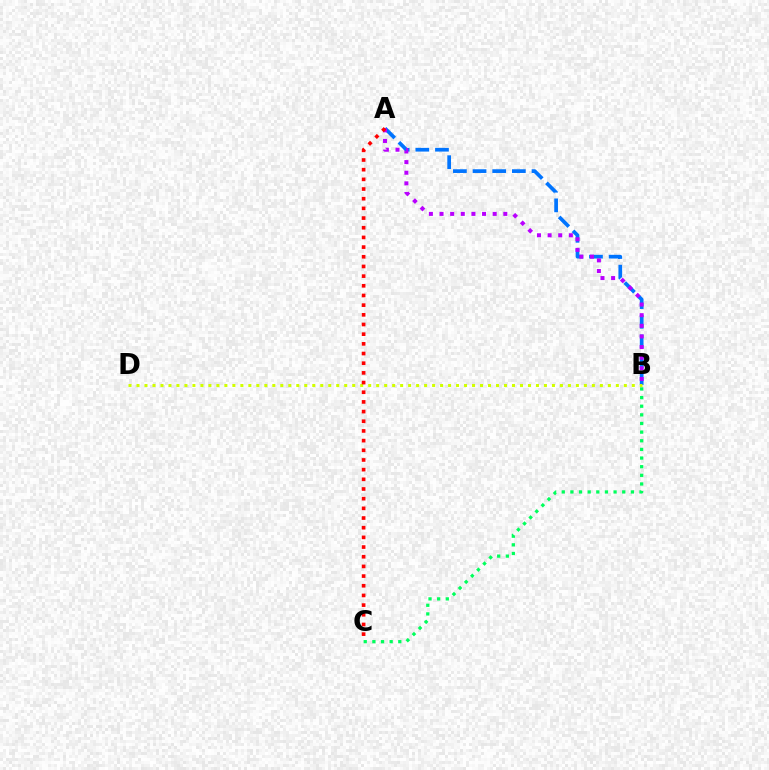{('A', 'B'): [{'color': '#0074ff', 'line_style': 'dashed', 'thickness': 2.67}, {'color': '#b900ff', 'line_style': 'dotted', 'thickness': 2.89}], ('B', 'C'): [{'color': '#00ff5c', 'line_style': 'dotted', 'thickness': 2.35}], ('B', 'D'): [{'color': '#d1ff00', 'line_style': 'dotted', 'thickness': 2.17}], ('A', 'C'): [{'color': '#ff0000', 'line_style': 'dotted', 'thickness': 2.63}]}